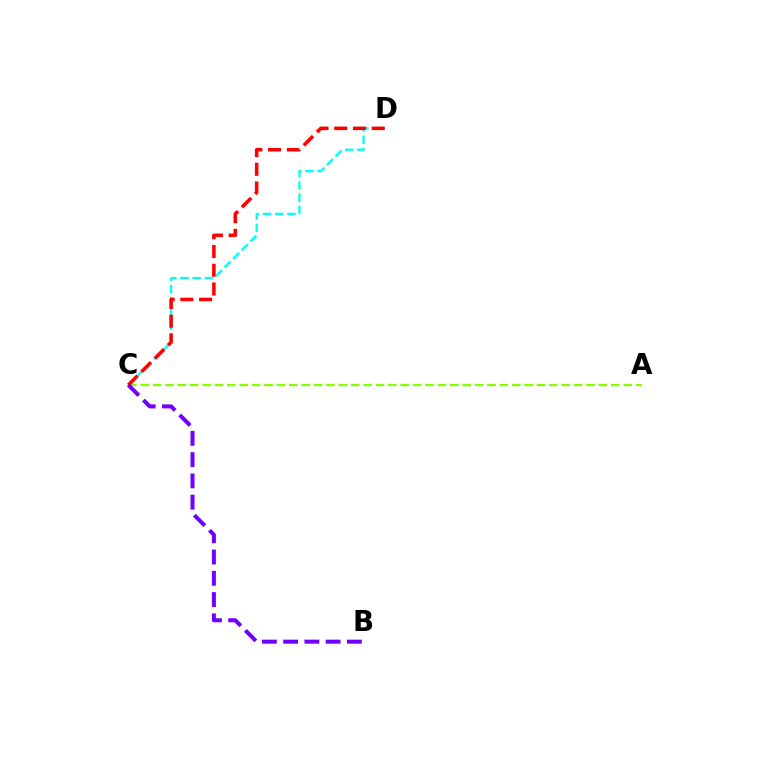{('A', 'C'): [{'color': '#84ff00', 'line_style': 'dashed', 'thickness': 1.68}], ('C', 'D'): [{'color': '#00fff6', 'line_style': 'dashed', 'thickness': 1.65}, {'color': '#ff0000', 'line_style': 'dashed', 'thickness': 2.55}], ('B', 'C'): [{'color': '#7200ff', 'line_style': 'dashed', 'thickness': 2.89}]}